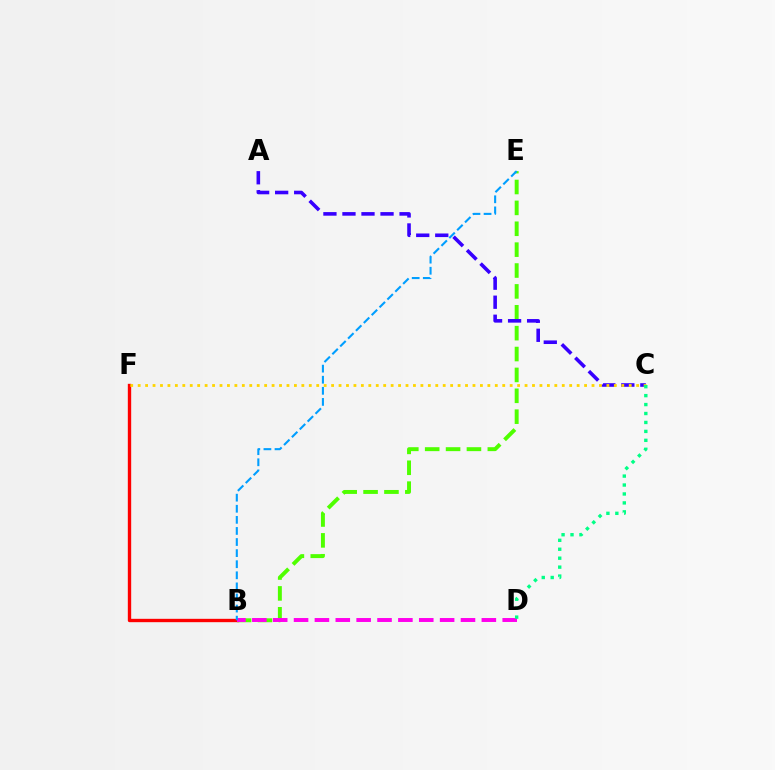{('B', 'E'): [{'color': '#4fff00', 'line_style': 'dashed', 'thickness': 2.84}, {'color': '#009eff', 'line_style': 'dashed', 'thickness': 1.51}], ('A', 'C'): [{'color': '#3700ff', 'line_style': 'dashed', 'thickness': 2.59}], ('B', 'F'): [{'color': '#ff0000', 'line_style': 'solid', 'thickness': 2.42}], ('B', 'D'): [{'color': '#ff00ed', 'line_style': 'dashed', 'thickness': 2.83}], ('C', 'F'): [{'color': '#ffd500', 'line_style': 'dotted', 'thickness': 2.02}], ('C', 'D'): [{'color': '#00ff86', 'line_style': 'dotted', 'thickness': 2.43}]}